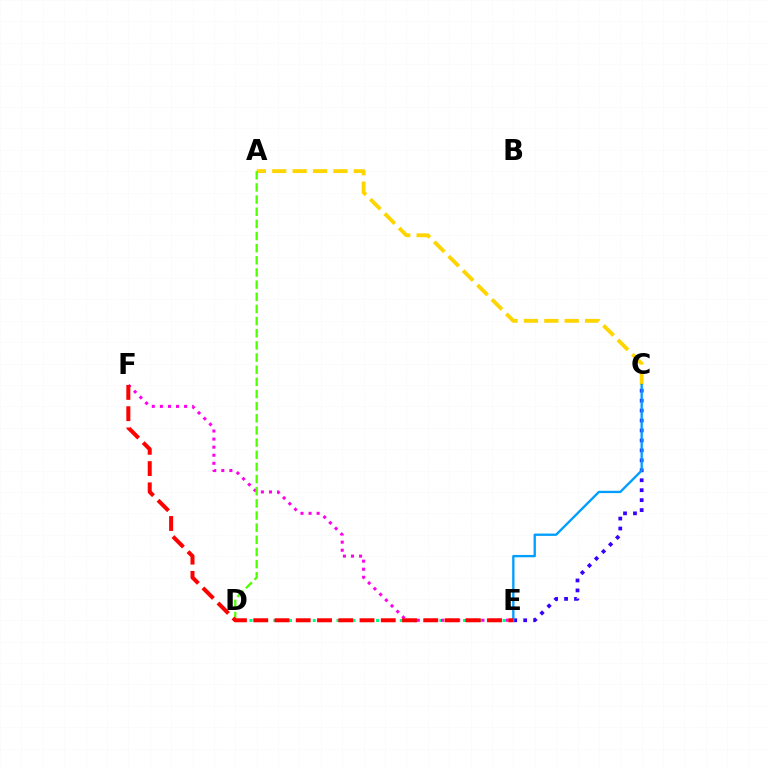{('C', 'E'): [{'color': '#3700ff', 'line_style': 'dotted', 'thickness': 2.7}, {'color': '#009eff', 'line_style': 'solid', 'thickness': 1.68}], ('A', 'C'): [{'color': '#ffd500', 'line_style': 'dashed', 'thickness': 2.77}], ('D', 'E'): [{'color': '#00ff86', 'line_style': 'dotted', 'thickness': 2.15}], ('E', 'F'): [{'color': '#ff00ed', 'line_style': 'dotted', 'thickness': 2.19}, {'color': '#ff0000', 'line_style': 'dashed', 'thickness': 2.89}], ('A', 'D'): [{'color': '#4fff00', 'line_style': 'dashed', 'thickness': 1.65}]}